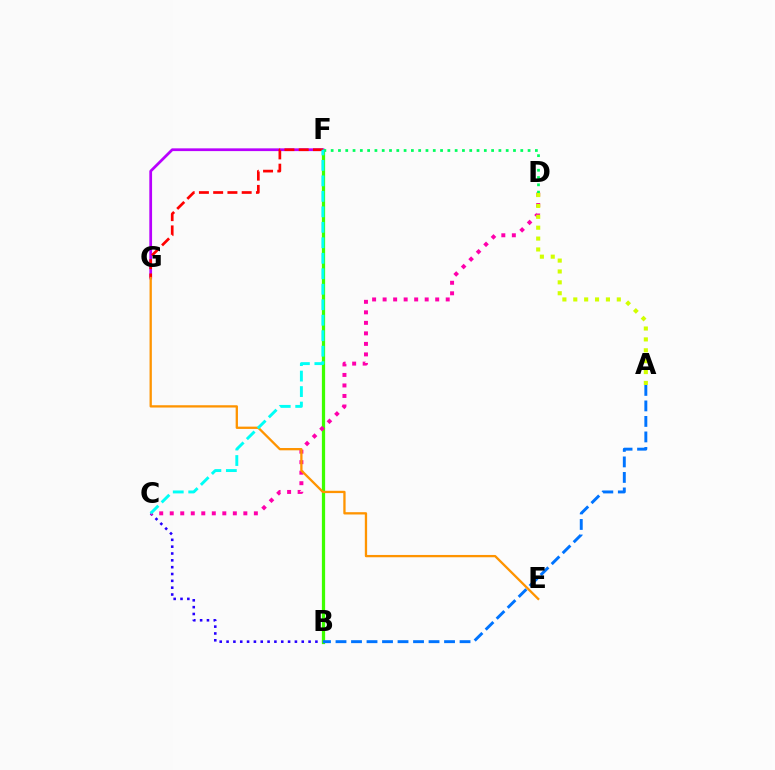{('B', 'C'): [{'color': '#2500ff', 'line_style': 'dotted', 'thickness': 1.86}], ('B', 'F'): [{'color': '#3dff00', 'line_style': 'solid', 'thickness': 2.33}], ('C', 'D'): [{'color': '#ff00ac', 'line_style': 'dotted', 'thickness': 2.86}], ('F', 'G'): [{'color': '#b900ff', 'line_style': 'solid', 'thickness': 1.98}, {'color': '#ff0000', 'line_style': 'dashed', 'thickness': 1.94}], ('D', 'F'): [{'color': '#00ff5c', 'line_style': 'dotted', 'thickness': 1.98}], ('A', 'D'): [{'color': '#d1ff00', 'line_style': 'dotted', 'thickness': 2.96}], ('A', 'B'): [{'color': '#0074ff', 'line_style': 'dashed', 'thickness': 2.11}], ('E', 'G'): [{'color': '#ff9400', 'line_style': 'solid', 'thickness': 1.66}], ('C', 'F'): [{'color': '#00fff6', 'line_style': 'dashed', 'thickness': 2.1}]}